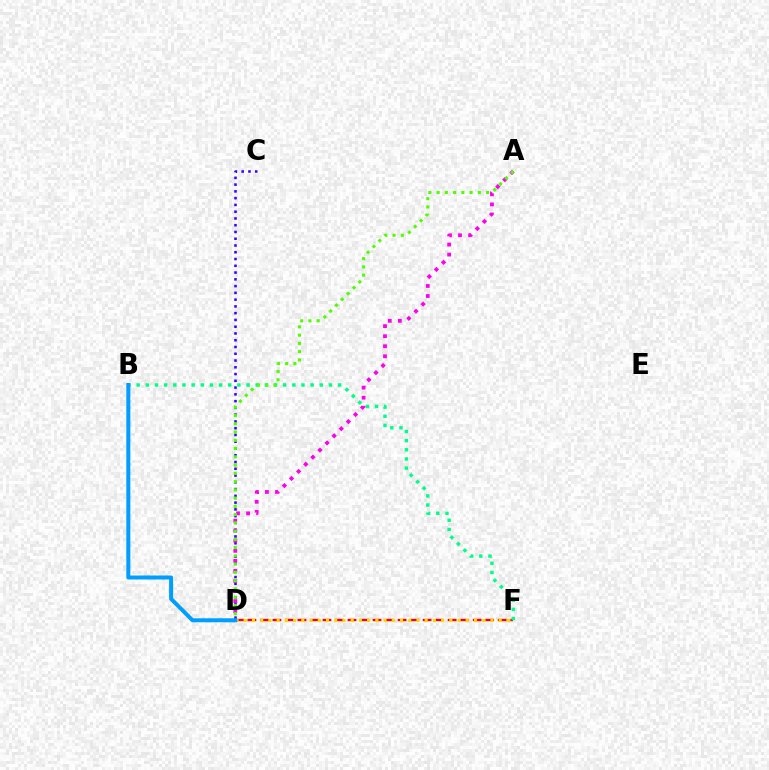{('D', 'F'): [{'color': '#ff0000', 'line_style': 'dashed', 'thickness': 1.7}, {'color': '#ffd500', 'line_style': 'dotted', 'thickness': 2.23}], ('B', 'F'): [{'color': '#00ff86', 'line_style': 'dotted', 'thickness': 2.49}], ('C', 'D'): [{'color': '#3700ff', 'line_style': 'dotted', 'thickness': 1.84}], ('A', 'D'): [{'color': '#ff00ed', 'line_style': 'dotted', 'thickness': 2.73}, {'color': '#4fff00', 'line_style': 'dotted', 'thickness': 2.24}], ('B', 'D'): [{'color': '#009eff', 'line_style': 'solid', 'thickness': 2.89}]}